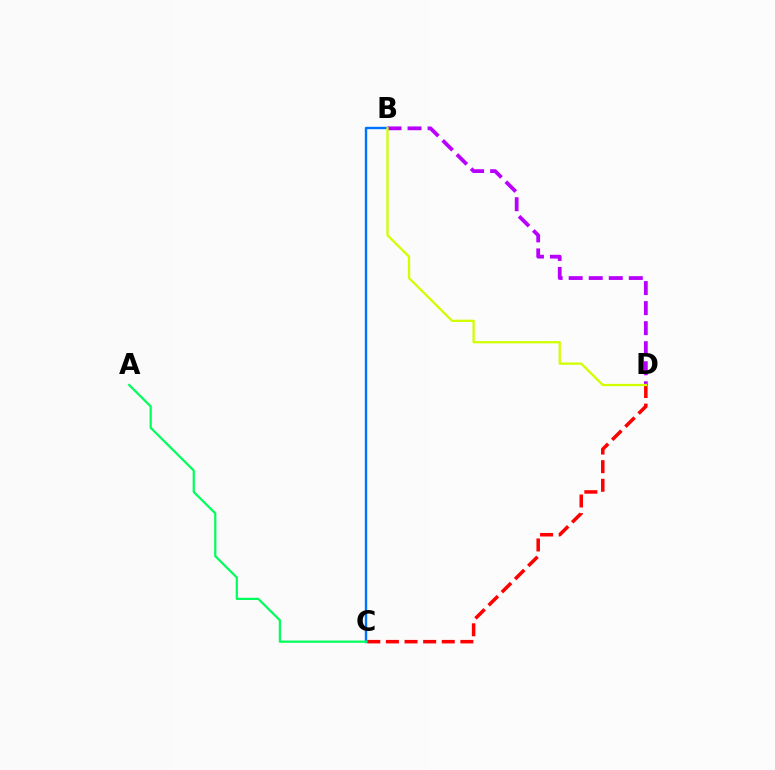{('B', 'C'): [{'color': '#0074ff', 'line_style': 'solid', 'thickness': 1.73}], ('B', 'D'): [{'color': '#b900ff', 'line_style': 'dashed', 'thickness': 2.72}, {'color': '#d1ff00', 'line_style': 'solid', 'thickness': 1.65}], ('C', 'D'): [{'color': '#ff0000', 'line_style': 'dashed', 'thickness': 2.53}], ('A', 'C'): [{'color': '#00ff5c', 'line_style': 'solid', 'thickness': 1.6}]}